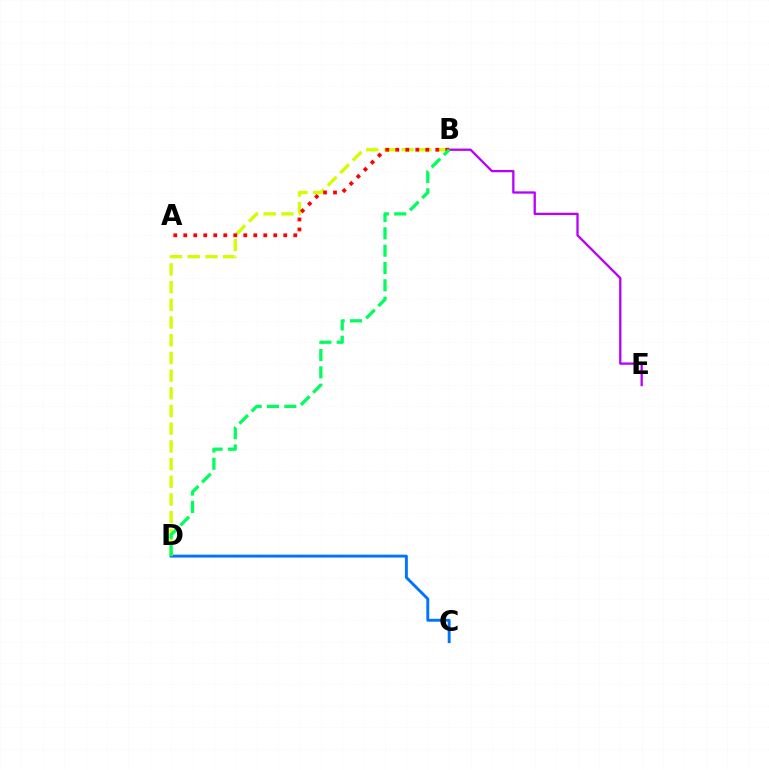{('B', 'E'): [{'color': '#b900ff', 'line_style': 'solid', 'thickness': 1.66}], ('C', 'D'): [{'color': '#0074ff', 'line_style': 'solid', 'thickness': 2.08}], ('B', 'D'): [{'color': '#d1ff00', 'line_style': 'dashed', 'thickness': 2.4}, {'color': '#00ff5c', 'line_style': 'dashed', 'thickness': 2.35}], ('A', 'B'): [{'color': '#ff0000', 'line_style': 'dotted', 'thickness': 2.72}]}